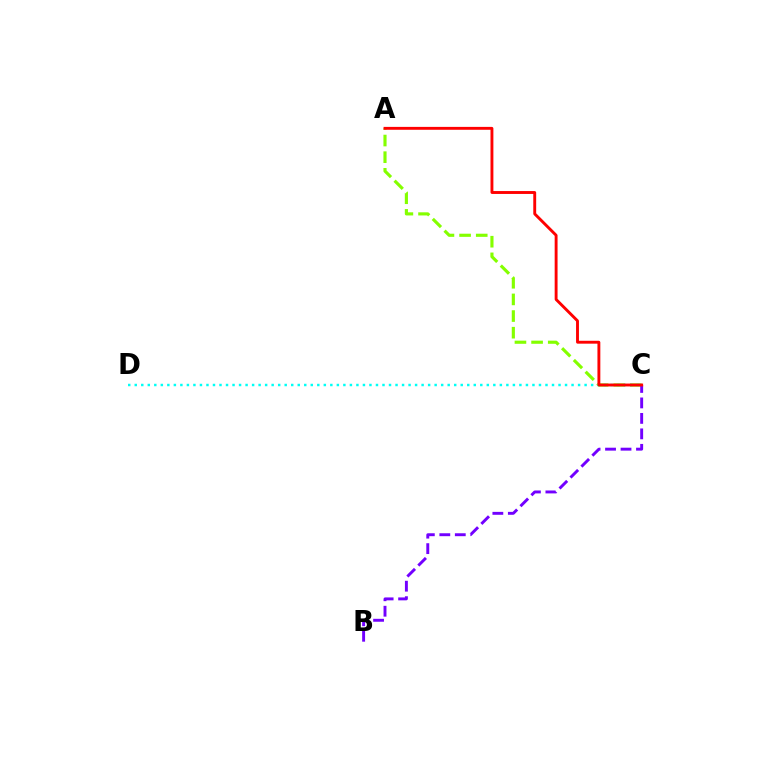{('A', 'C'): [{'color': '#84ff00', 'line_style': 'dashed', 'thickness': 2.26}, {'color': '#ff0000', 'line_style': 'solid', 'thickness': 2.08}], ('B', 'C'): [{'color': '#7200ff', 'line_style': 'dashed', 'thickness': 2.1}], ('C', 'D'): [{'color': '#00fff6', 'line_style': 'dotted', 'thickness': 1.77}]}